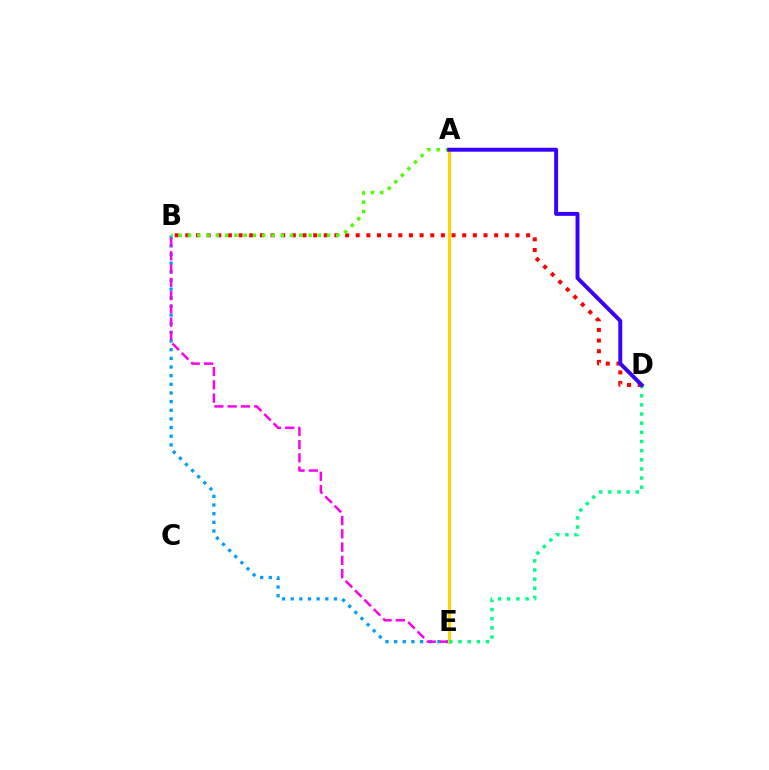{('B', 'E'): [{'color': '#009eff', 'line_style': 'dotted', 'thickness': 2.35}, {'color': '#ff00ed', 'line_style': 'dashed', 'thickness': 1.8}], ('B', 'D'): [{'color': '#ff0000', 'line_style': 'dotted', 'thickness': 2.89}], ('A', 'E'): [{'color': '#ffd500', 'line_style': 'solid', 'thickness': 2.25}], ('D', 'E'): [{'color': '#00ff86', 'line_style': 'dotted', 'thickness': 2.49}], ('A', 'B'): [{'color': '#4fff00', 'line_style': 'dotted', 'thickness': 2.52}], ('A', 'D'): [{'color': '#3700ff', 'line_style': 'solid', 'thickness': 2.83}]}